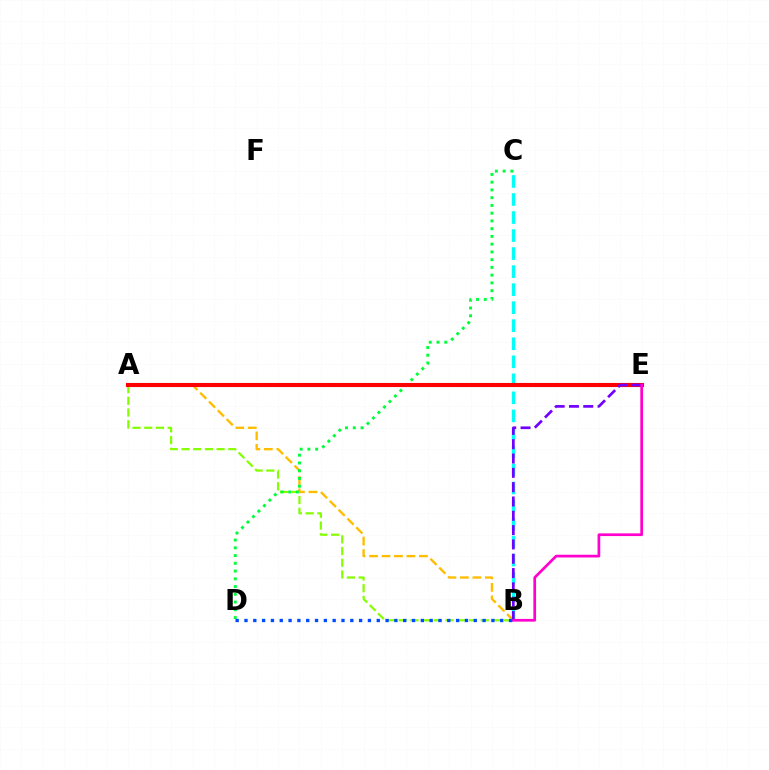{('A', 'B'): [{'color': '#84ff00', 'line_style': 'dashed', 'thickness': 1.59}, {'color': '#ffbd00', 'line_style': 'dashed', 'thickness': 1.69}], ('B', 'C'): [{'color': '#00fff6', 'line_style': 'dashed', 'thickness': 2.45}], ('C', 'D'): [{'color': '#00ff39', 'line_style': 'dotted', 'thickness': 2.11}], ('A', 'E'): [{'color': '#ff0000', 'line_style': 'solid', 'thickness': 2.95}], ('B', 'E'): [{'color': '#7200ff', 'line_style': 'dashed', 'thickness': 1.94}, {'color': '#ff00cf', 'line_style': 'solid', 'thickness': 1.95}], ('B', 'D'): [{'color': '#004bff', 'line_style': 'dotted', 'thickness': 2.4}]}